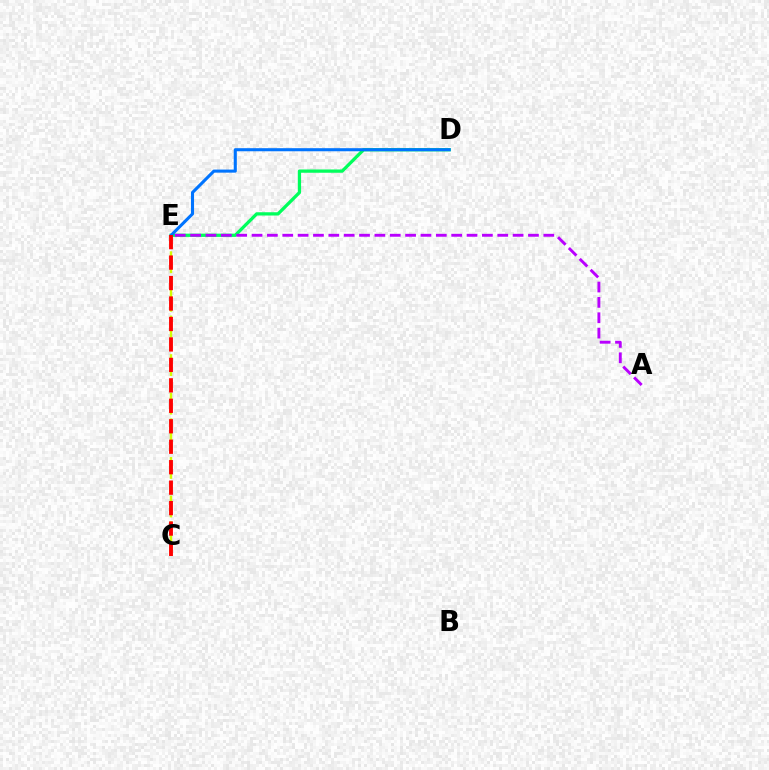{('D', 'E'): [{'color': '#00ff5c', 'line_style': 'solid', 'thickness': 2.36}, {'color': '#0074ff', 'line_style': 'solid', 'thickness': 2.21}], ('C', 'E'): [{'color': '#d1ff00', 'line_style': 'dashed', 'thickness': 1.75}, {'color': '#ff0000', 'line_style': 'dashed', 'thickness': 2.78}], ('A', 'E'): [{'color': '#b900ff', 'line_style': 'dashed', 'thickness': 2.09}]}